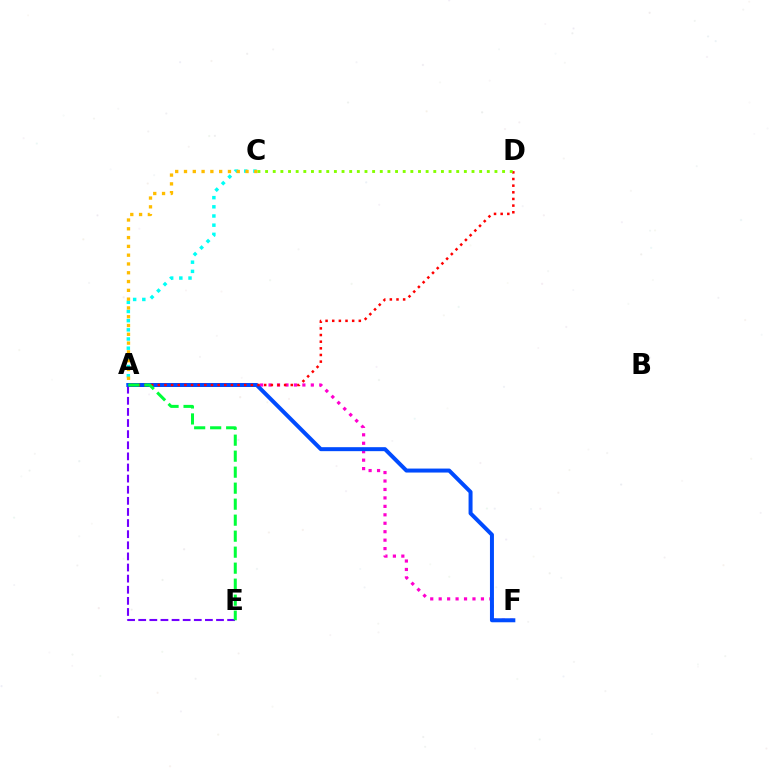{('A', 'C'): [{'color': '#00fff6', 'line_style': 'dotted', 'thickness': 2.49}, {'color': '#ffbd00', 'line_style': 'dotted', 'thickness': 2.39}], ('A', 'F'): [{'color': '#ff00cf', 'line_style': 'dotted', 'thickness': 2.3}, {'color': '#004bff', 'line_style': 'solid', 'thickness': 2.87}], ('A', 'E'): [{'color': '#7200ff', 'line_style': 'dashed', 'thickness': 1.51}, {'color': '#00ff39', 'line_style': 'dashed', 'thickness': 2.17}], ('A', 'D'): [{'color': '#ff0000', 'line_style': 'dotted', 'thickness': 1.81}], ('C', 'D'): [{'color': '#84ff00', 'line_style': 'dotted', 'thickness': 2.08}]}